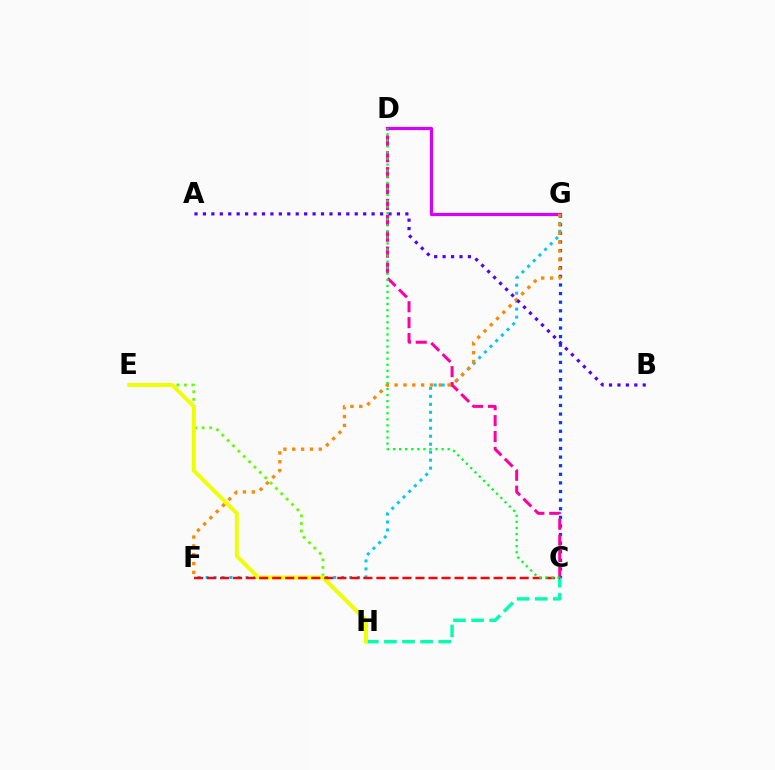{('E', 'H'): [{'color': '#66ff00', 'line_style': 'dotted', 'thickness': 2.05}, {'color': '#eeff00', 'line_style': 'solid', 'thickness': 2.8}], ('C', 'G'): [{'color': '#003fff', 'line_style': 'dotted', 'thickness': 2.34}], ('C', 'H'): [{'color': '#00ffaf', 'line_style': 'dashed', 'thickness': 2.46}], ('F', 'G'): [{'color': '#00c7ff', 'line_style': 'dotted', 'thickness': 2.17}, {'color': '#ff8800', 'line_style': 'dotted', 'thickness': 2.4}], ('C', 'D'): [{'color': '#ff00a0', 'line_style': 'dashed', 'thickness': 2.16}, {'color': '#00ff27', 'line_style': 'dotted', 'thickness': 1.65}], ('D', 'G'): [{'color': '#d600ff', 'line_style': 'solid', 'thickness': 2.28}], ('C', 'F'): [{'color': '#ff0000', 'line_style': 'dashed', 'thickness': 1.77}], ('A', 'B'): [{'color': '#4f00ff', 'line_style': 'dotted', 'thickness': 2.29}]}